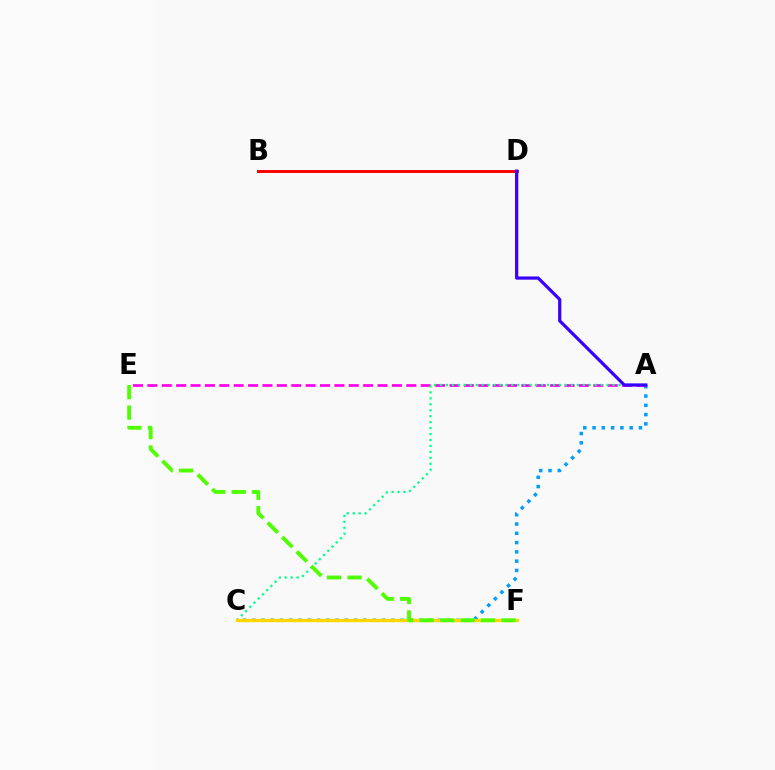{('A', 'C'): [{'color': '#009eff', 'line_style': 'dotted', 'thickness': 2.52}, {'color': '#00ff86', 'line_style': 'dotted', 'thickness': 1.62}], ('A', 'E'): [{'color': '#ff00ed', 'line_style': 'dashed', 'thickness': 1.95}], ('B', 'D'): [{'color': '#ff0000', 'line_style': 'solid', 'thickness': 2.14}], ('A', 'D'): [{'color': '#3700ff', 'line_style': 'solid', 'thickness': 2.31}], ('C', 'F'): [{'color': '#ffd500', 'line_style': 'solid', 'thickness': 2.39}], ('E', 'F'): [{'color': '#4fff00', 'line_style': 'dashed', 'thickness': 2.78}]}